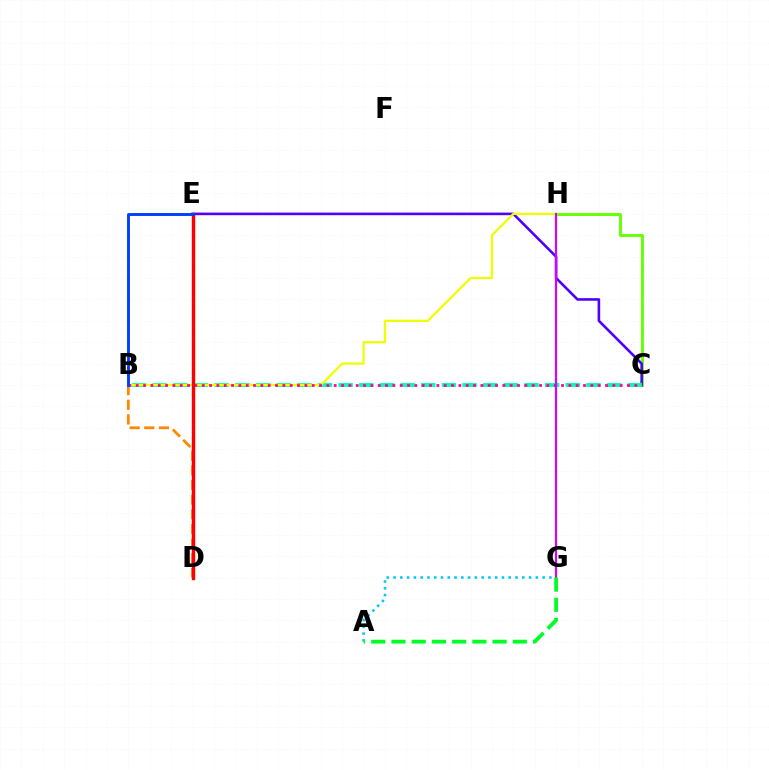{('B', 'D'): [{'color': '#ff8800', 'line_style': 'dashed', 'thickness': 1.99}], ('C', 'H'): [{'color': '#66ff00', 'line_style': 'solid', 'thickness': 2.07}], ('C', 'E'): [{'color': '#4f00ff', 'line_style': 'solid', 'thickness': 1.87}], ('B', 'C'): [{'color': '#00ffaf', 'line_style': 'dashed', 'thickness': 2.81}, {'color': '#ff00a0', 'line_style': 'dotted', 'thickness': 1.99}], ('B', 'H'): [{'color': '#eeff00', 'line_style': 'solid', 'thickness': 1.62}], ('A', 'G'): [{'color': '#00c7ff', 'line_style': 'dotted', 'thickness': 1.84}, {'color': '#00ff27', 'line_style': 'dashed', 'thickness': 2.75}], ('G', 'H'): [{'color': '#d600ff', 'line_style': 'solid', 'thickness': 1.58}], ('D', 'E'): [{'color': '#ff0000', 'line_style': 'solid', 'thickness': 2.44}], ('B', 'E'): [{'color': '#003fff', 'line_style': 'solid', 'thickness': 2.1}]}